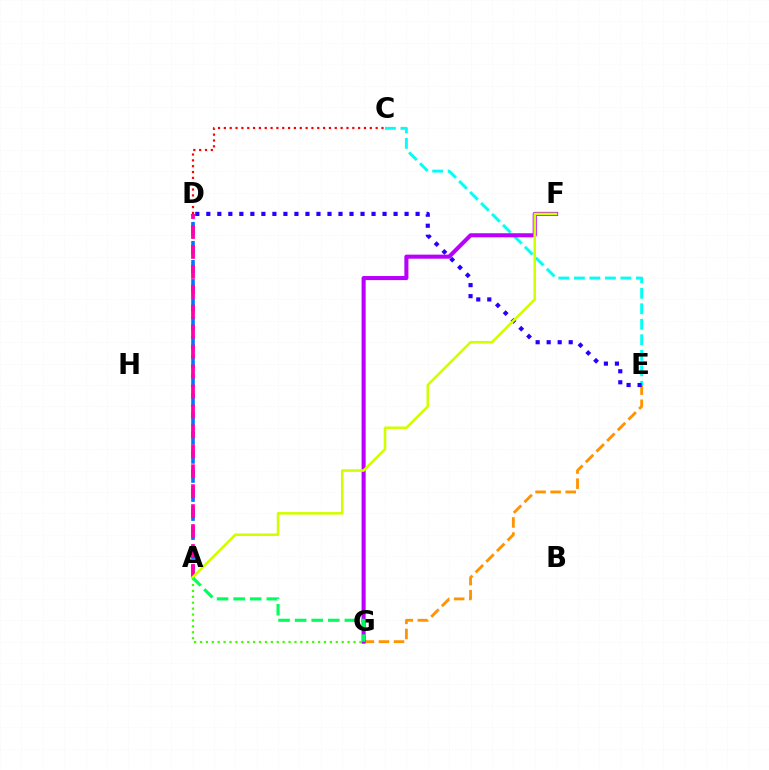{('A', 'D'): [{'color': '#0074ff', 'line_style': 'dashed', 'thickness': 2.59}, {'color': '#ff00ac', 'line_style': 'dashed', 'thickness': 2.71}], ('E', 'G'): [{'color': '#ff9400', 'line_style': 'dashed', 'thickness': 2.05}], ('C', 'D'): [{'color': '#ff0000', 'line_style': 'dotted', 'thickness': 1.59}], ('C', 'E'): [{'color': '#00fff6', 'line_style': 'dashed', 'thickness': 2.11}], ('D', 'E'): [{'color': '#2500ff', 'line_style': 'dotted', 'thickness': 2.99}], ('F', 'G'): [{'color': '#b900ff', 'line_style': 'solid', 'thickness': 2.93}], ('A', 'G'): [{'color': '#00ff5c', 'line_style': 'dashed', 'thickness': 2.25}, {'color': '#3dff00', 'line_style': 'dotted', 'thickness': 1.6}], ('A', 'F'): [{'color': '#d1ff00', 'line_style': 'solid', 'thickness': 1.85}]}